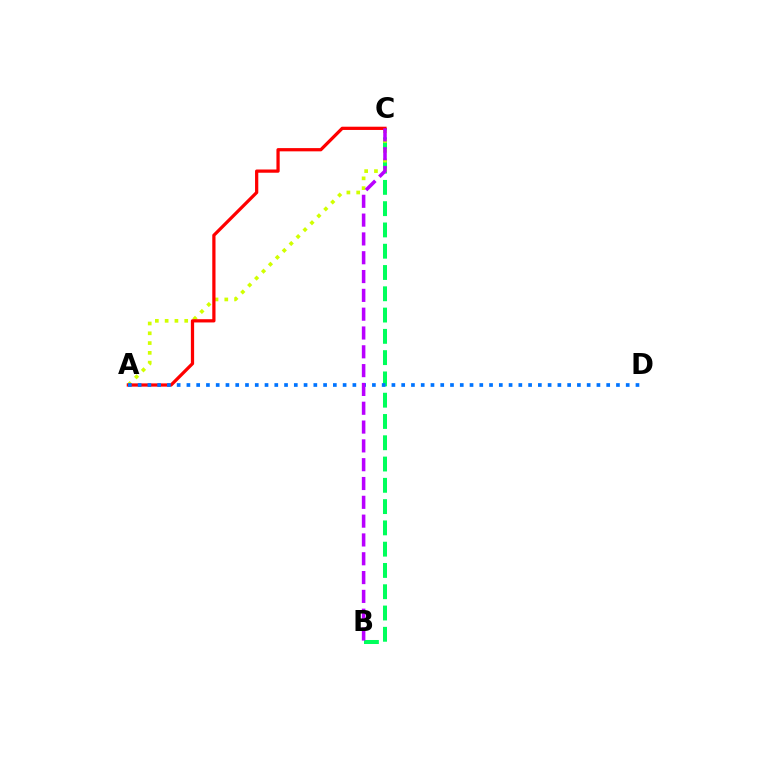{('B', 'C'): [{'color': '#00ff5c', 'line_style': 'dashed', 'thickness': 2.89}, {'color': '#b900ff', 'line_style': 'dashed', 'thickness': 2.56}], ('A', 'C'): [{'color': '#d1ff00', 'line_style': 'dotted', 'thickness': 2.66}, {'color': '#ff0000', 'line_style': 'solid', 'thickness': 2.33}], ('A', 'D'): [{'color': '#0074ff', 'line_style': 'dotted', 'thickness': 2.65}]}